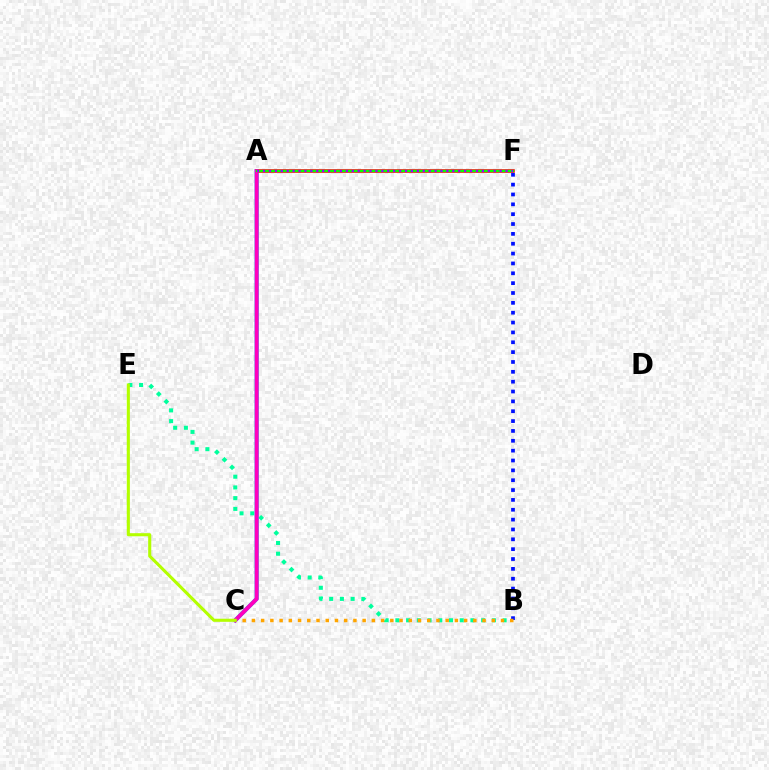{('B', 'F'): [{'color': '#0010ff', 'line_style': 'dotted', 'thickness': 2.68}], ('B', 'E'): [{'color': '#00ff9d', 'line_style': 'dotted', 'thickness': 2.91}], ('A', 'C'): [{'color': '#00b5ff', 'line_style': 'solid', 'thickness': 2.92}, {'color': '#ff00bd', 'line_style': 'solid', 'thickness': 2.83}], ('B', 'C'): [{'color': '#ffa500', 'line_style': 'dotted', 'thickness': 2.51}], ('A', 'F'): [{'color': '#ff0000', 'line_style': 'solid', 'thickness': 2.55}, {'color': '#08ff00', 'line_style': 'solid', 'thickness': 1.63}, {'color': '#9b00ff', 'line_style': 'dotted', 'thickness': 1.61}], ('C', 'E'): [{'color': '#b3ff00', 'line_style': 'solid', 'thickness': 2.22}]}